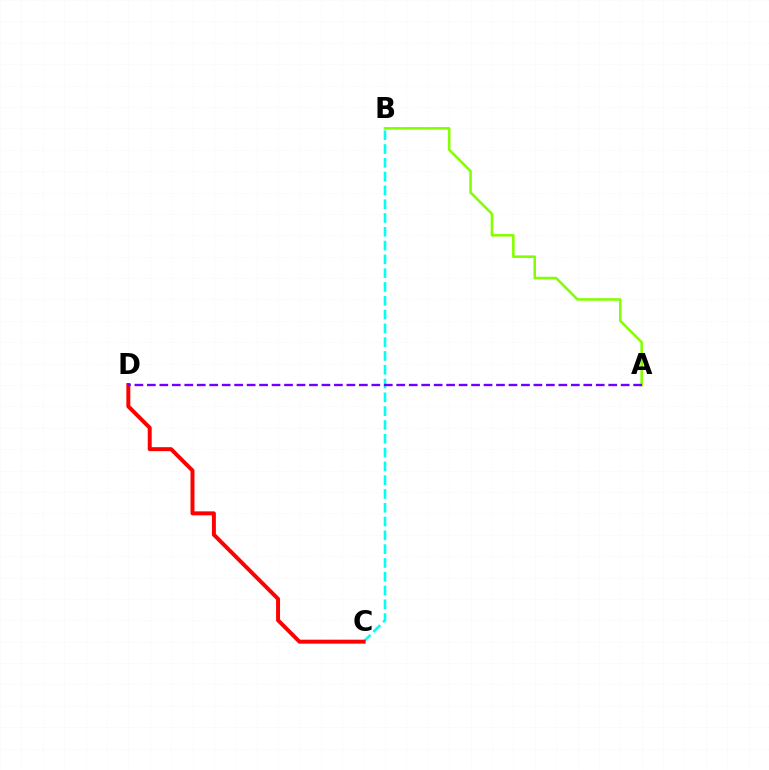{('B', 'C'): [{'color': '#00fff6', 'line_style': 'dashed', 'thickness': 1.87}], ('C', 'D'): [{'color': '#ff0000', 'line_style': 'solid', 'thickness': 2.85}], ('A', 'B'): [{'color': '#84ff00', 'line_style': 'solid', 'thickness': 1.86}], ('A', 'D'): [{'color': '#7200ff', 'line_style': 'dashed', 'thickness': 1.69}]}